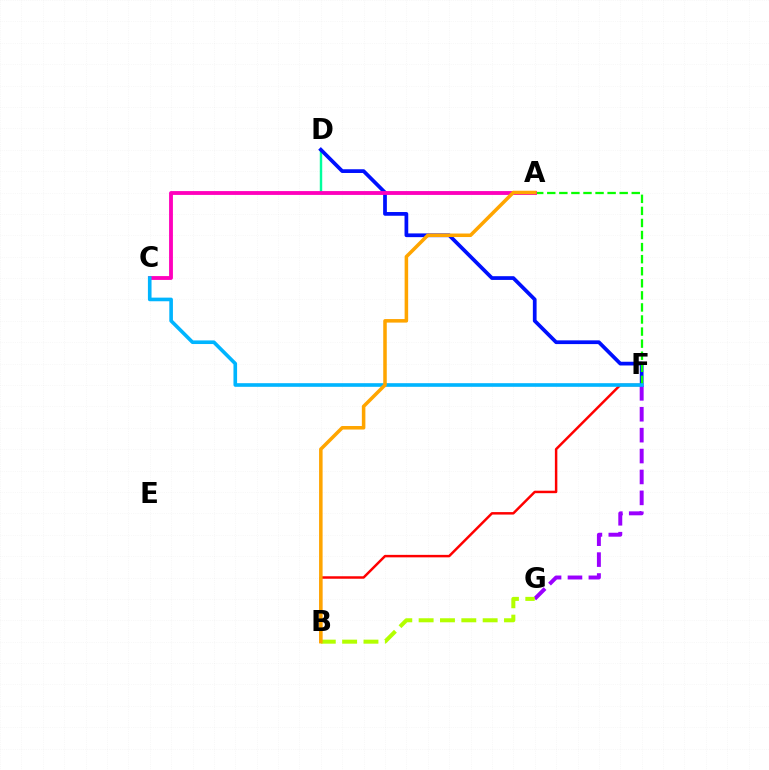{('B', 'F'): [{'color': '#ff0000', 'line_style': 'solid', 'thickness': 1.78}], ('A', 'D'): [{'color': '#00ff9d', 'line_style': 'solid', 'thickness': 1.75}], ('D', 'F'): [{'color': '#0010ff', 'line_style': 'solid', 'thickness': 2.69}], ('F', 'G'): [{'color': '#9b00ff', 'line_style': 'dashed', 'thickness': 2.84}], ('B', 'G'): [{'color': '#b3ff00', 'line_style': 'dashed', 'thickness': 2.9}], ('A', 'F'): [{'color': '#08ff00', 'line_style': 'dashed', 'thickness': 1.64}], ('A', 'C'): [{'color': '#ff00bd', 'line_style': 'solid', 'thickness': 2.76}], ('C', 'F'): [{'color': '#00b5ff', 'line_style': 'solid', 'thickness': 2.61}], ('A', 'B'): [{'color': '#ffa500', 'line_style': 'solid', 'thickness': 2.54}]}